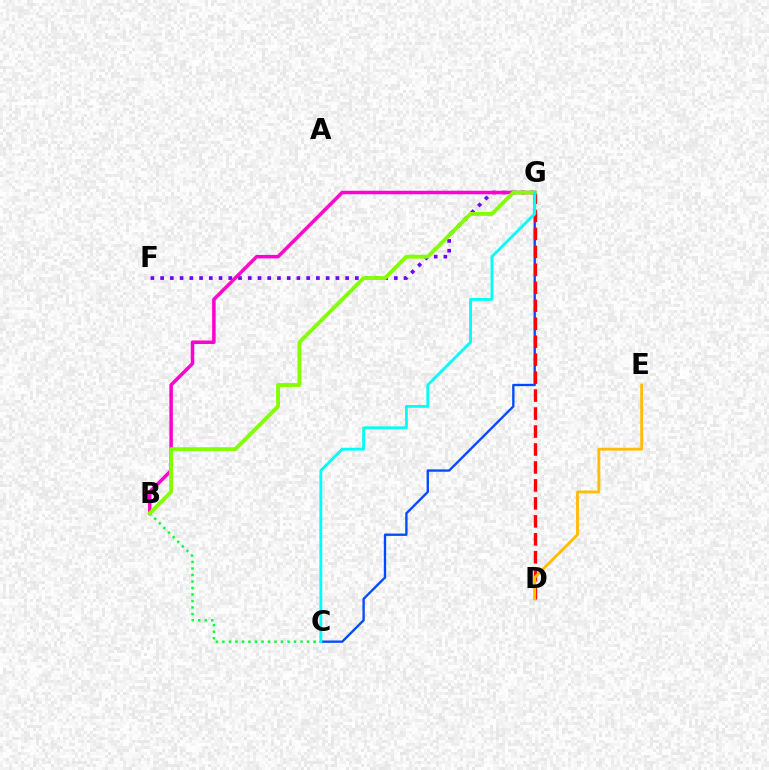{('F', 'G'): [{'color': '#7200ff', 'line_style': 'dotted', 'thickness': 2.65}], ('C', 'G'): [{'color': '#004bff', 'line_style': 'solid', 'thickness': 1.69}, {'color': '#00fff6', 'line_style': 'solid', 'thickness': 2.05}], ('B', 'G'): [{'color': '#ff00cf', 'line_style': 'solid', 'thickness': 2.53}, {'color': '#84ff00', 'line_style': 'solid', 'thickness': 2.79}], ('D', 'G'): [{'color': '#ff0000', 'line_style': 'dashed', 'thickness': 2.44}], ('D', 'E'): [{'color': '#ffbd00', 'line_style': 'solid', 'thickness': 2.05}], ('B', 'C'): [{'color': '#00ff39', 'line_style': 'dotted', 'thickness': 1.77}]}